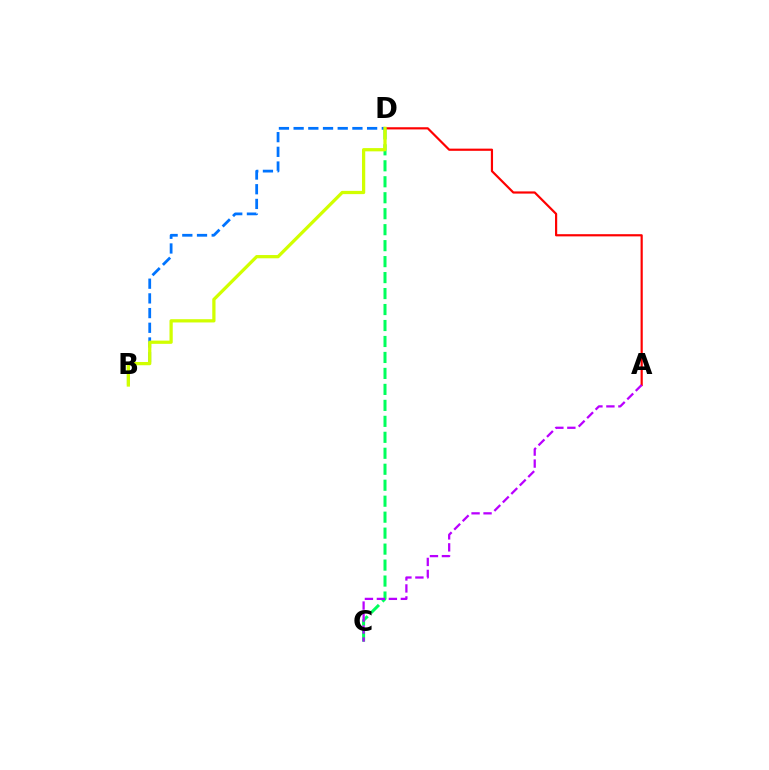{('A', 'D'): [{'color': '#ff0000', 'line_style': 'solid', 'thickness': 1.58}], ('C', 'D'): [{'color': '#00ff5c', 'line_style': 'dashed', 'thickness': 2.17}], ('B', 'D'): [{'color': '#0074ff', 'line_style': 'dashed', 'thickness': 2.0}, {'color': '#d1ff00', 'line_style': 'solid', 'thickness': 2.34}], ('A', 'C'): [{'color': '#b900ff', 'line_style': 'dashed', 'thickness': 1.63}]}